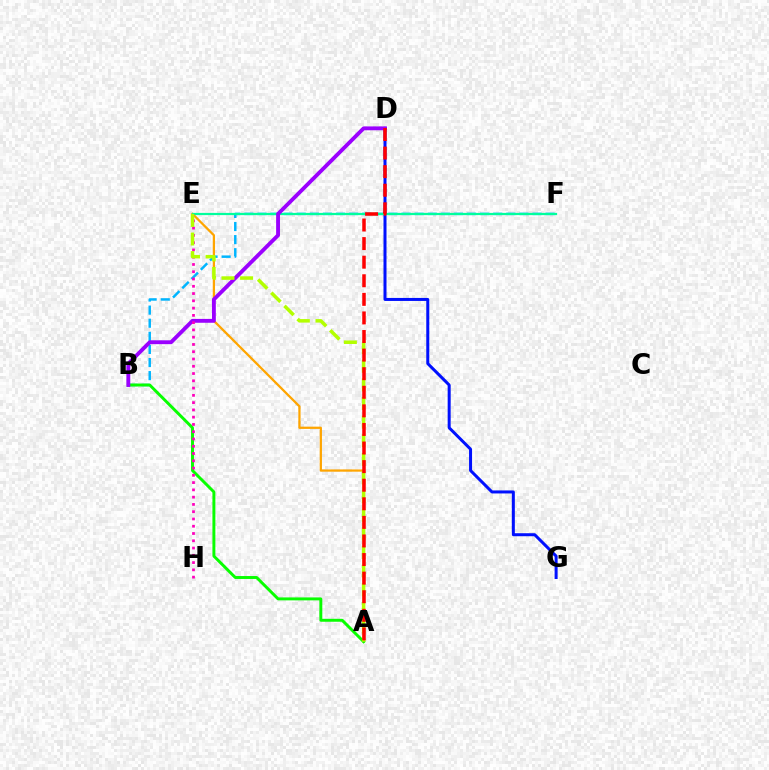{('A', 'E'): [{'color': '#ffa500', 'line_style': 'solid', 'thickness': 1.62}, {'color': '#b3ff00', 'line_style': 'dashed', 'thickness': 2.53}], ('B', 'F'): [{'color': '#00b5ff', 'line_style': 'dashed', 'thickness': 1.78}], ('D', 'G'): [{'color': '#0010ff', 'line_style': 'solid', 'thickness': 2.17}], ('E', 'F'): [{'color': '#00ff9d', 'line_style': 'solid', 'thickness': 1.59}], ('A', 'B'): [{'color': '#08ff00', 'line_style': 'solid', 'thickness': 2.12}], ('B', 'D'): [{'color': '#9b00ff', 'line_style': 'solid', 'thickness': 2.78}], ('E', 'H'): [{'color': '#ff00bd', 'line_style': 'dotted', 'thickness': 1.98}], ('A', 'D'): [{'color': '#ff0000', 'line_style': 'dashed', 'thickness': 2.52}]}